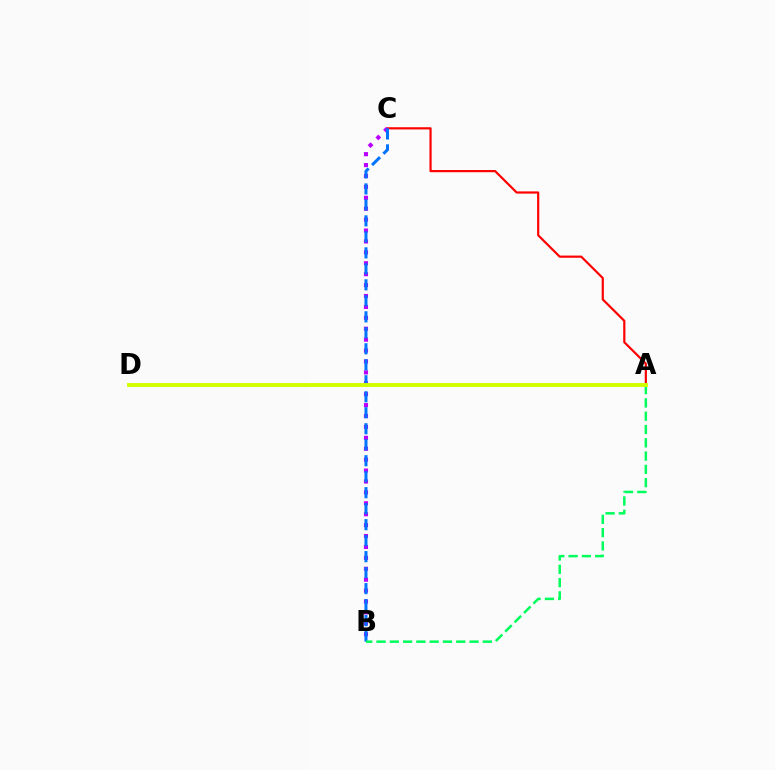{('A', 'C'): [{'color': '#ff0000', 'line_style': 'solid', 'thickness': 1.58}], ('B', 'C'): [{'color': '#b900ff', 'line_style': 'dotted', 'thickness': 2.96}, {'color': '#0074ff', 'line_style': 'dashed', 'thickness': 2.17}], ('A', 'B'): [{'color': '#00ff5c', 'line_style': 'dashed', 'thickness': 1.81}], ('A', 'D'): [{'color': '#d1ff00', 'line_style': 'solid', 'thickness': 2.82}]}